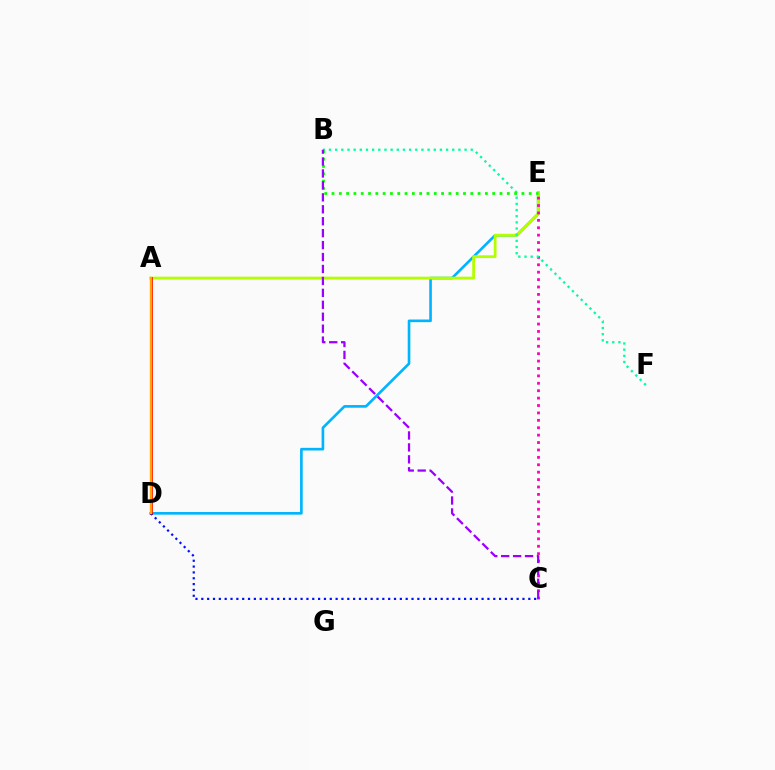{('D', 'E'): [{'color': '#00b5ff', 'line_style': 'solid', 'thickness': 1.9}], ('A', 'E'): [{'color': '#b3ff00', 'line_style': 'solid', 'thickness': 2.0}], ('A', 'D'): [{'color': '#ff0000', 'line_style': 'solid', 'thickness': 2.0}, {'color': '#ffa500', 'line_style': 'solid', 'thickness': 1.72}], ('C', 'D'): [{'color': '#0010ff', 'line_style': 'dotted', 'thickness': 1.59}], ('C', 'E'): [{'color': '#ff00bd', 'line_style': 'dotted', 'thickness': 2.01}], ('B', 'F'): [{'color': '#00ff9d', 'line_style': 'dotted', 'thickness': 1.67}], ('B', 'E'): [{'color': '#08ff00', 'line_style': 'dotted', 'thickness': 1.98}], ('B', 'C'): [{'color': '#9b00ff', 'line_style': 'dashed', 'thickness': 1.62}]}